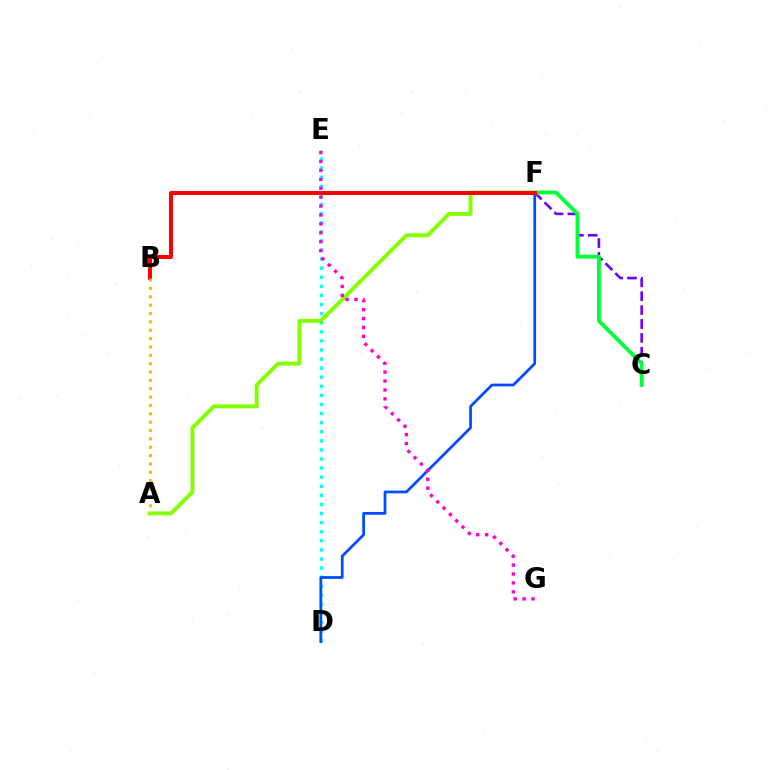{('C', 'F'): [{'color': '#7200ff', 'line_style': 'dashed', 'thickness': 1.89}, {'color': '#00ff39', 'line_style': 'solid', 'thickness': 2.78}], ('D', 'E'): [{'color': '#00fff6', 'line_style': 'dotted', 'thickness': 2.47}], ('A', 'F'): [{'color': '#84ff00', 'line_style': 'solid', 'thickness': 2.83}], ('D', 'F'): [{'color': '#004bff', 'line_style': 'solid', 'thickness': 1.97}], ('B', 'F'): [{'color': '#ff0000', 'line_style': 'solid', 'thickness': 2.88}], ('E', 'G'): [{'color': '#ff00cf', 'line_style': 'dotted', 'thickness': 2.42}], ('A', 'B'): [{'color': '#ffbd00', 'line_style': 'dotted', 'thickness': 2.27}]}